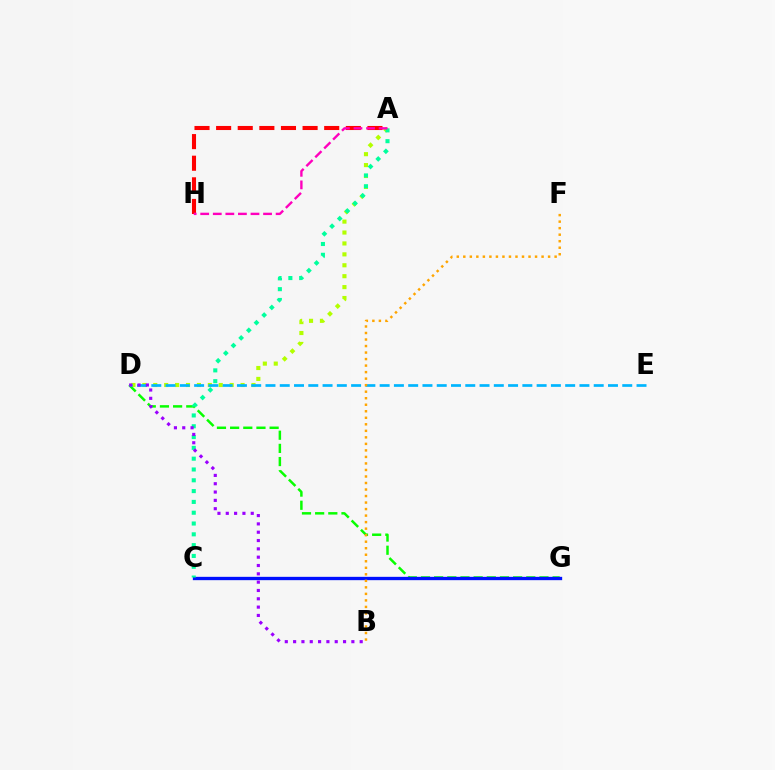{('D', 'G'): [{'color': '#08ff00', 'line_style': 'dashed', 'thickness': 1.79}], ('A', 'D'): [{'color': '#b3ff00', 'line_style': 'dotted', 'thickness': 2.97}], ('C', 'G'): [{'color': '#0010ff', 'line_style': 'solid', 'thickness': 2.39}], ('D', 'E'): [{'color': '#00b5ff', 'line_style': 'dashed', 'thickness': 1.94}], ('A', 'C'): [{'color': '#00ff9d', 'line_style': 'dotted', 'thickness': 2.94}], ('A', 'H'): [{'color': '#ff0000', 'line_style': 'dashed', 'thickness': 2.94}, {'color': '#ff00bd', 'line_style': 'dashed', 'thickness': 1.71}], ('B', 'D'): [{'color': '#9b00ff', 'line_style': 'dotted', 'thickness': 2.26}], ('B', 'F'): [{'color': '#ffa500', 'line_style': 'dotted', 'thickness': 1.77}]}